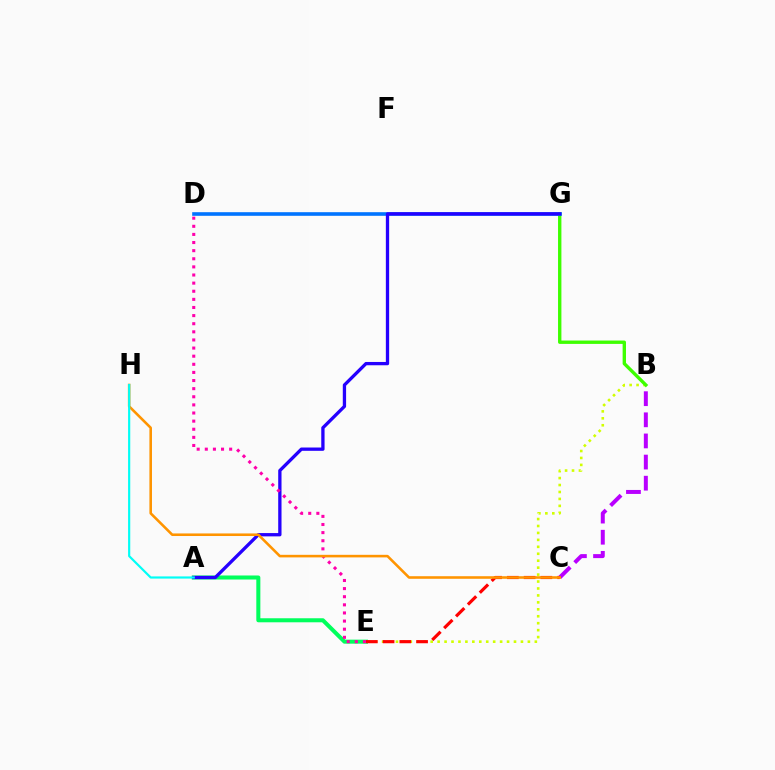{('B', 'C'): [{'color': '#b900ff', 'line_style': 'dashed', 'thickness': 2.87}], ('B', 'E'): [{'color': '#d1ff00', 'line_style': 'dotted', 'thickness': 1.89}], ('A', 'E'): [{'color': '#00ff5c', 'line_style': 'solid', 'thickness': 2.9}], ('B', 'G'): [{'color': '#3dff00', 'line_style': 'solid', 'thickness': 2.42}], ('D', 'G'): [{'color': '#0074ff', 'line_style': 'solid', 'thickness': 2.61}], ('A', 'G'): [{'color': '#2500ff', 'line_style': 'solid', 'thickness': 2.38}], ('C', 'E'): [{'color': '#ff0000', 'line_style': 'dashed', 'thickness': 2.28}], ('D', 'E'): [{'color': '#ff00ac', 'line_style': 'dotted', 'thickness': 2.21}], ('C', 'H'): [{'color': '#ff9400', 'line_style': 'solid', 'thickness': 1.85}], ('A', 'H'): [{'color': '#00fff6', 'line_style': 'solid', 'thickness': 1.57}]}